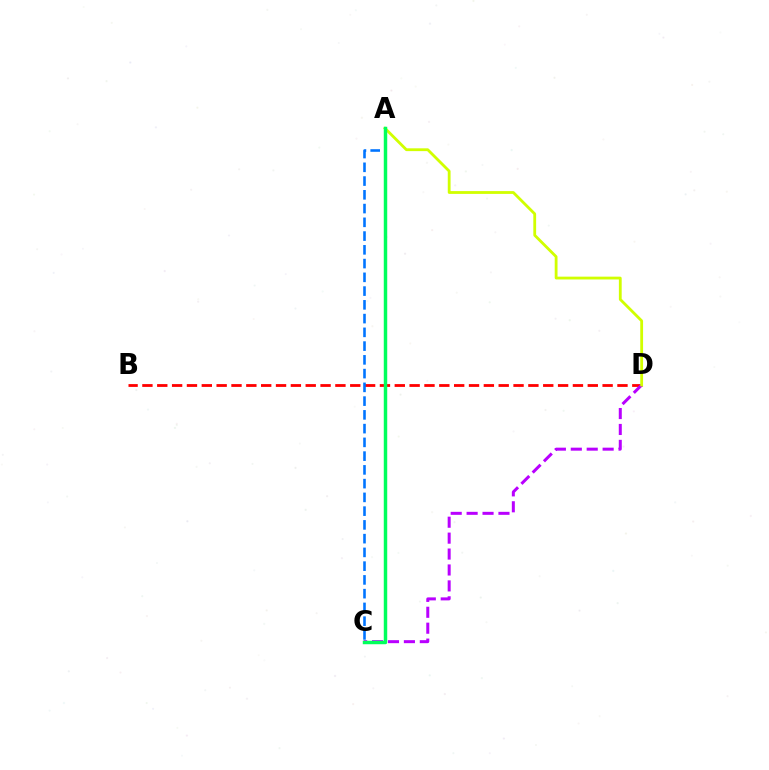{('B', 'D'): [{'color': '#ff0000', 'line_style': 'dashed', 'thickness': 2.02}], ('C', 'D'): [{'color': '#b900ff', 'line_style': 'dashed', 'thickness': 2.16}], ('A', 'C'): [{'color': '#0074ff', 'line_style': 'dashed', 'thickness': 1.87}, {'color': '#00ff5c', 'line_style': 'solid', 'thickness': 2.49}], ('A', 'D'): [{'color': '#d1ff00', 'line_style': 'solid', 'thickness': 2.02}]}